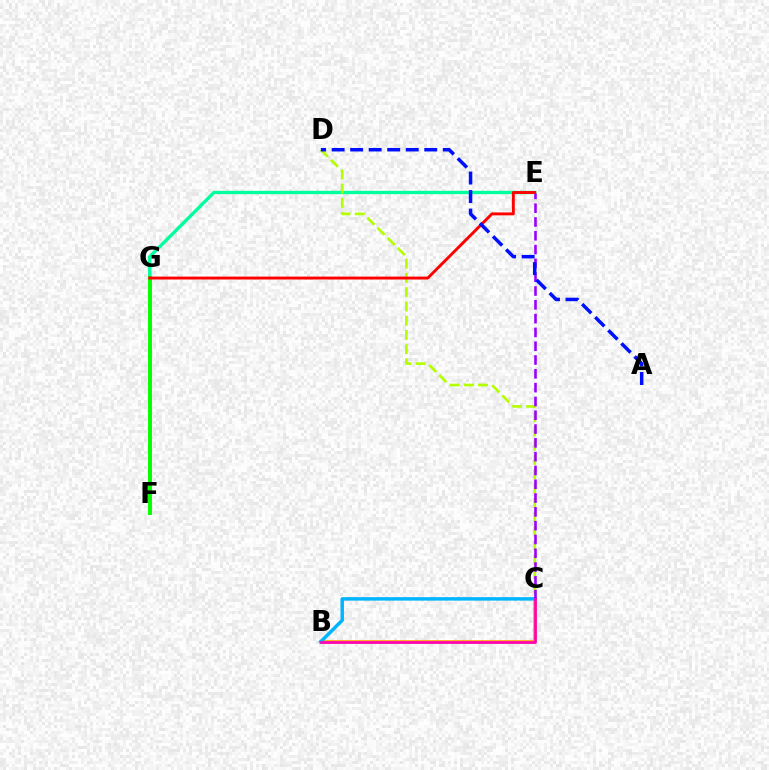{('B', 'C'): [{'color': '#ffa500', 'line_style': 'solid', 'thickness': 2.64}, {'color': '#00b5ff', 'line_style': 'solid', 'thickness': 2.49}, {'color': '#ff00bd', 'line_style': 'solid', 'thickness': 1.95}], ('E', 'G'): [{'color': '#00ff9d', 'line_style': 'solid', 'thickness': 2.41}, {'color': '#ff0000', 'line_style': 'solid', 'thickness': 2.09}], ('C', 'D'): [{'color': '#b3ff00', 'line_style': 'dashed', 'thickness': 1.94}], ('F', 'G'): [{'color': '#08ff00', 'line_style': 'solid', 'thickness': 2.86}], ('C', 'E'): [{'color': '#9b00ff', 'line_style': 'dashed', 'thickness': 1.88}], ('A', 'D'): [{'color': '#0010ff', 'line_style': 'dashed', 'thickness': 2.52}]}